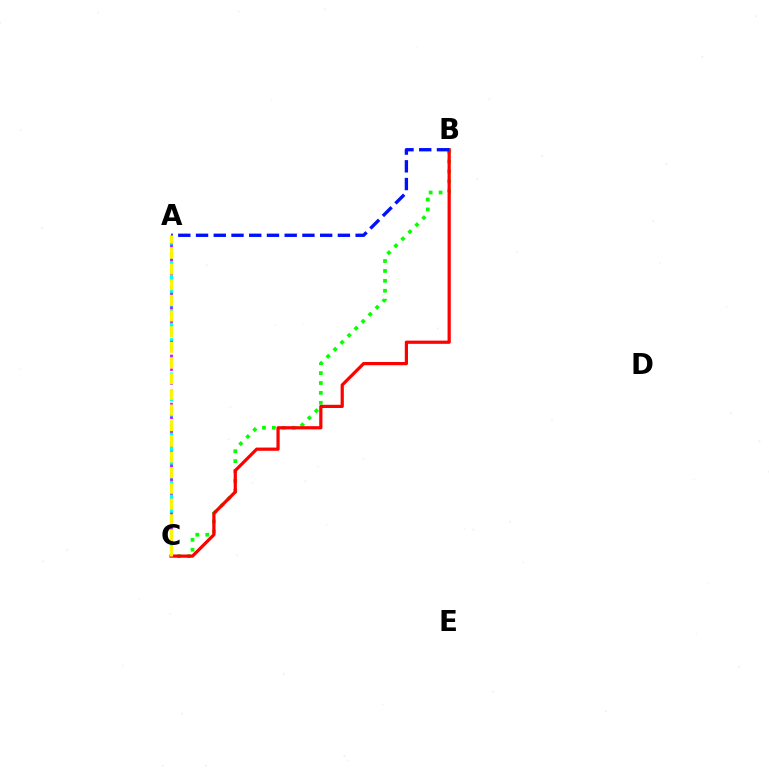{('B', 'C'): [{'color': '#08ff00', 'line_style': 'dotted', 'thickness': 2.69}, {'color': '#ff0000', 'line_style': 'solid', 'thickness': 2.31}], ('A', 'C'): [{'color': '#00fff6', 'line_style': 'dashed', 'thickness': 2.32}, {'color': '#ee00ff', 'line_style': 'dotted', 'thickness': 1.87}, {'color': '#fcf500', 'line_style': 'dashed', 'thickness': 2.13}], ('A', 'B'): [{'color': '#0010ff', 'line_style': 'dashed', 'thickness': 2.41}]}